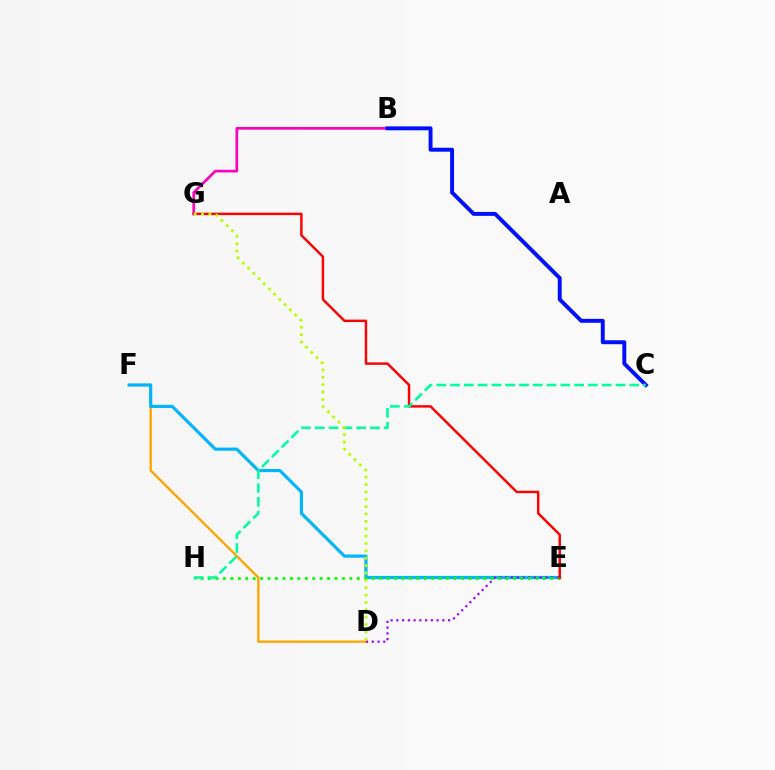{('D', 'F'): [{'color': '#ffa500', 'line_style': 'solid', 'thickness': 1.69}], ('E', 'F'): [{'color': '#00b5ff', 'line_style': 'solid', 'thickness': 2.28}], ('D', 'E'): [{'color': '#9b00ff', 'line_style': 'dotted', 'thickness': 1.56}], ('E', 'H'): [{'color': '#08ff00', 'line_style': 'dotted', 'thickness': 2.02}], ('B', 'G'): [{'color': '#ff00bd', 'line_style': 'solid', 'thickness': 1.94}], ('E', 'G'): [{'color': '#ff0000', 'line_style': 'solid', 'thickness': 1.76}], ('B', 'C'): [{'color': '#0010ff', 'line_style': 'solid', 'thickness': 2.83}], ('C', 'H'): [{'color': '#00ff9d', 'line_style': 'dashed', 'thickness': 1.87}], ('D', 'G'): [{'color': '#b3ff00', 'line_style': 'dotted', 'thickness': 2.0}]}